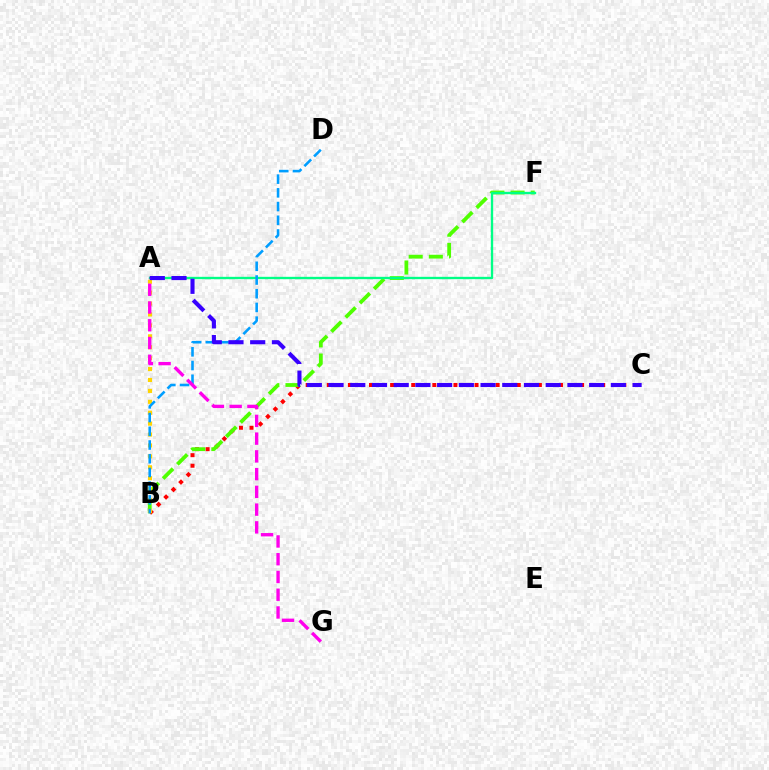{('B', 'C'): [{'color': '#ff0000', 'line_style': 'dotted', 'thickness': 2.87}], ('B', 'F'): [{'color': '#4fff00', 'line_style': 'dashed', 'thickness': 2.74}], ('A', 'F'): [{'color': '#00ff86', 'line_style': 'solid', 'thickness': 1.69}], ('A', 'B'): [{'color': '#ffd500', 'line_style': 'dotted', 'thickness': 2.97}], ('B', 'D'): [{'color': '#009eff', 'line_style': 'dashed', 'thickness': 1.86}], ('A', 'C'): [{'color': '#3700ff', 'line_style': 'dashed', 'thickness': 2.95}], ('A', 'G'): [{'color': '#ff00ed', 'line_style': 'dashed', 'thickness': 2.41}]}